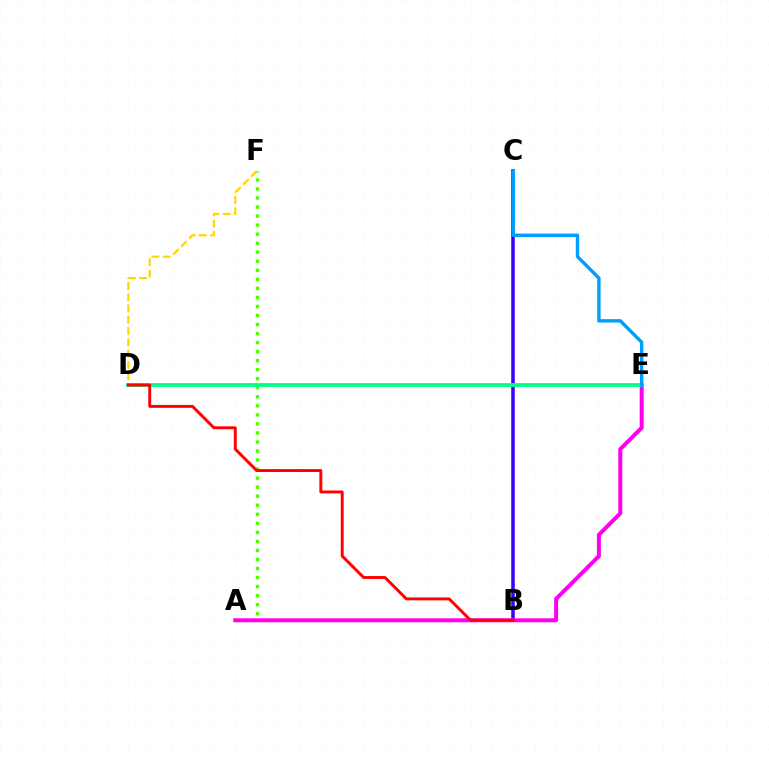{('B', 'C'): [{'color': '#3700ff', 'line_style': 'solid', 'thickness': 2.54}], ('D', 'F'): [{'color': '#ffd500', 'line_style': 'dashed', 'thickness': 1.53}], ('A', 'F'): [{'color': '#4fff00', 'line_style': 'dotted', 'thickness': 2.46}], ('A', 'E'): [{'color': '#ff00ed', 'line_style': 'solid', 'thickness': 2.88}], ('D', 'E'): [{'color': '#00ff86', 'line_style': 'solid', 'thickness': 2.72}], ('C', 'E'): [{'color': '#009eff', 'line_style': 'solid', 'thickness': 2.45}], ('B', 'D'): [{'color': '#ff0000', 'line_style': 'solid', 'thickness': 2.1}]}